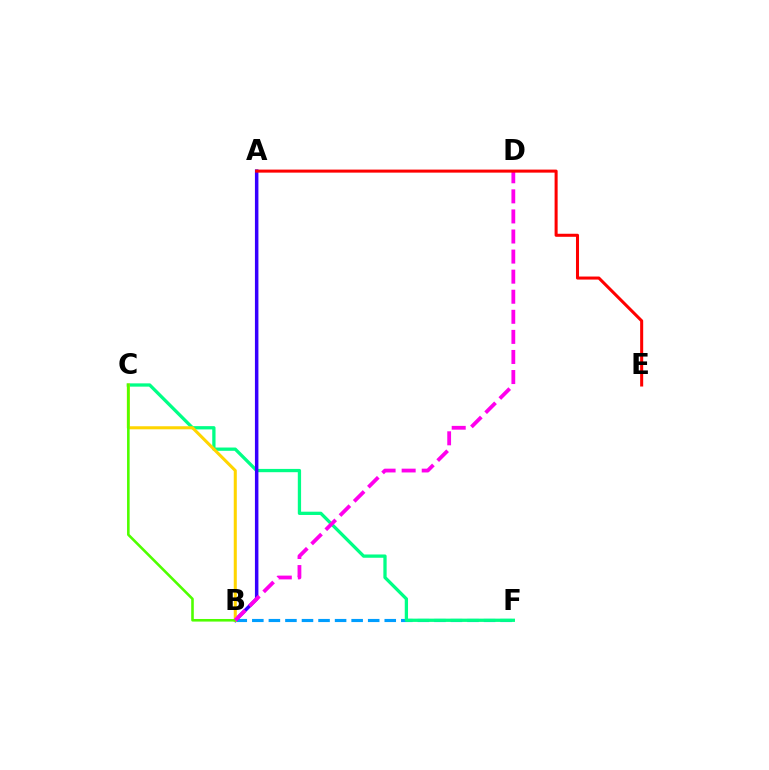{('B', 'F'): [{'color': '#009eff', 'line_style': 'dashed', 'thickness': 2.25}], ('C', 'F'): [{'color': '#00ff86', 'line_style': 'solid', 'thickness': 2.36}], ('A', 'B'): [{'color': '#3700ff', 'line_style': 'solid', 'thickness': 2.51}], ('B', 'C'): [{'color': '#ffd500', 'line_style': 'solid', 'thickness': 2.2}, {'color': '#4fff00', 'line_style': 'solid', 'thickness': 1.87}], ('B', 'D'): [{'color': '#ff00ed', 'line_style': 'dashed', 'thickness': 2.73}], ('A', 'E'): [{'color': '#ff0000', 'line_style': 'solid', 'thickness': 2.19}]}